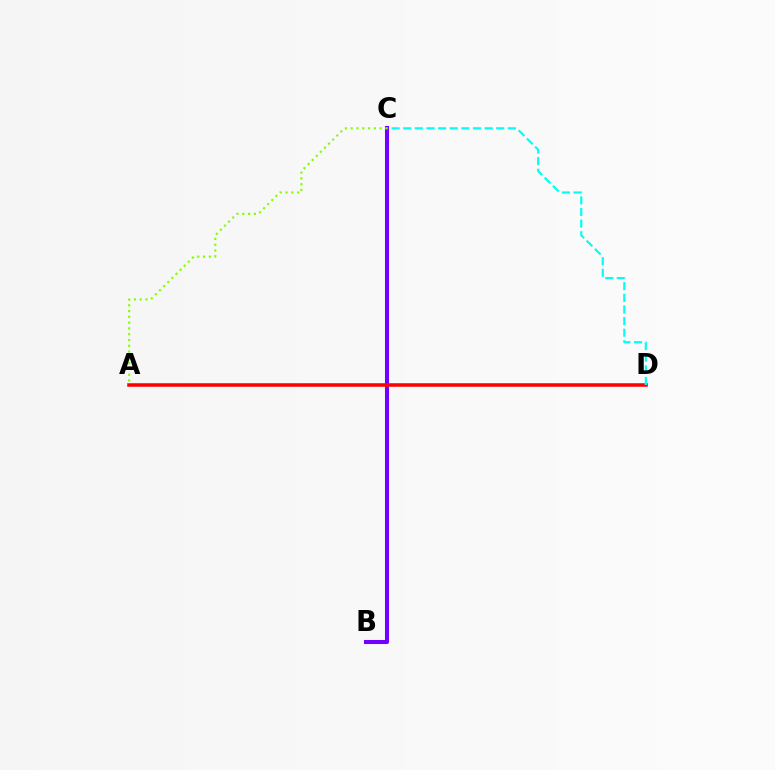{('B', 'C'): [{'color': '#7200ff', 'line_style': 'solid', 'thickness': 2.92}], ('A', 'D'): [{'color': '#ff0000', 'line_style': 'solid', 'thickness': 2.55}], ('C', 'D'): [{'color': '#00fff6', 'line_style': 'dashed', 'thickness': 1.58}], ('A', 'C'): [{'color': '#84ff00', 'line_style': 'dotted', 'thickness': 1.57}]}